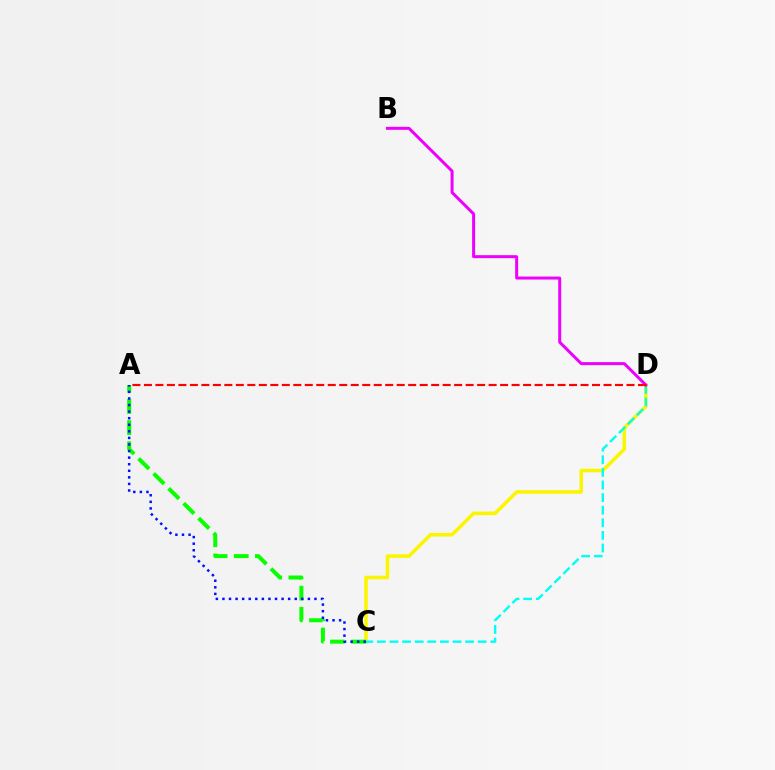{('C', 'D'): [{'color': '#fcf500', 'line_style': 'solid', 'thickness': 2.55}, {'color': '#00fff6', 'line_style': 'dashed', 'thickness': 1.71}], ('A', 'C'): [{'color': '#08ff00', 'line_style': 'dashed', 'thickness': 2.87}, {'color': '#0010ff', 'line_style': 'dotted', 'thickness': 1.79}], ('B', 'D'): [{'color': '#ee00ff', 'line_style': 'solid', 'thickness': 2.16}], ('A', 'D'): [{'color': '#ff0000', 'line_style': 'dashed', 'thickness': 1.56}]}